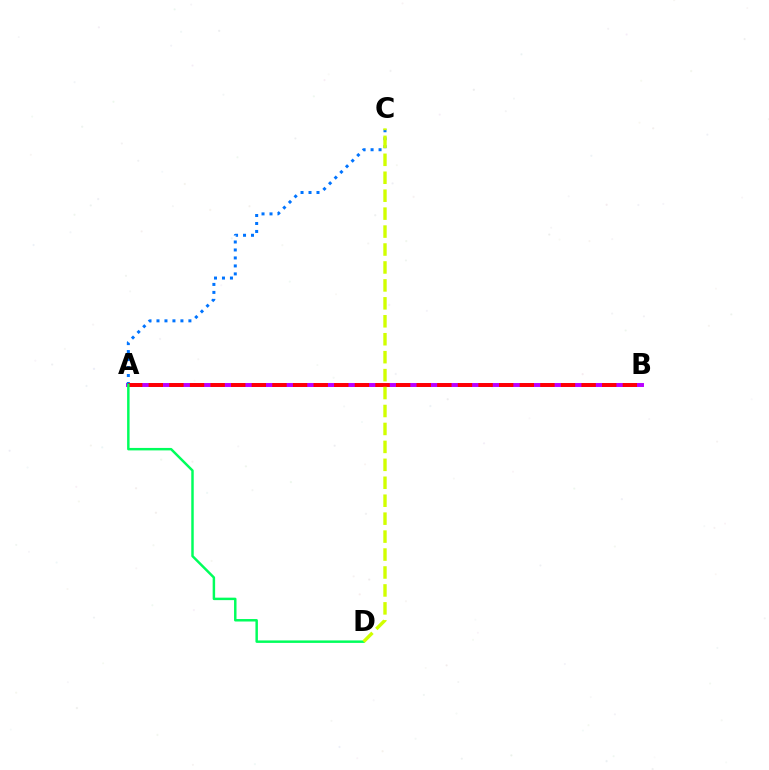{('A', 'B'): [{'color': '#b900ff', 'line_style': 'solid', 'thickness': 2.84}, {'color': '#ff0000', 'line_style': 'dashed', 'thickness': 2.8}], ('A', 'C'): [{'color': '#0074ff', 'line_style': 'dotted', 'thickness': 2.17}], ('A', 'D'): [{'color': '#00ff5c', 'line_style': 'solid', 'thickness': 1.78}], ('C', 'D'): [{'color': '#d1ff00', 'line_style': 'dashed', 'thickness': 2.44}]}